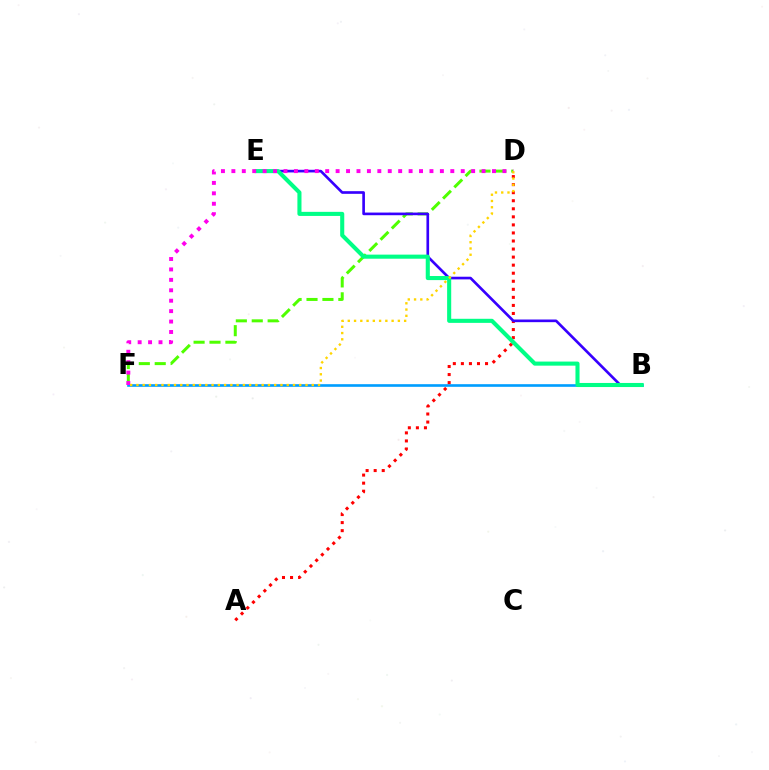{('D', 'F'): [{'color': '#4fff00', 'line_style': 'dashed', 'thickness': 2.16}, {'color': '#ff00ed', 'line_style': 'dotted', 'thickness': 2.83}, {'color': '#ffd500', 'line_style': 'dotted', 'thickness': 1.7}], ('B', 'F'): [{'color': '#009eff', 'line_style': 'solid', 'thickness': 1.9}], ('A', 'D'): [{'color': '#ff0000', 'line_style': 'dotted', 'thickness': 2.19}], ('B', 'E'): [{'color': '#3700ff', 'line_style': 'solid', 'thickness': 1.91}, {'color': '#00ff86', 'line_style': 'solid', 'thickness': 2.94}]}